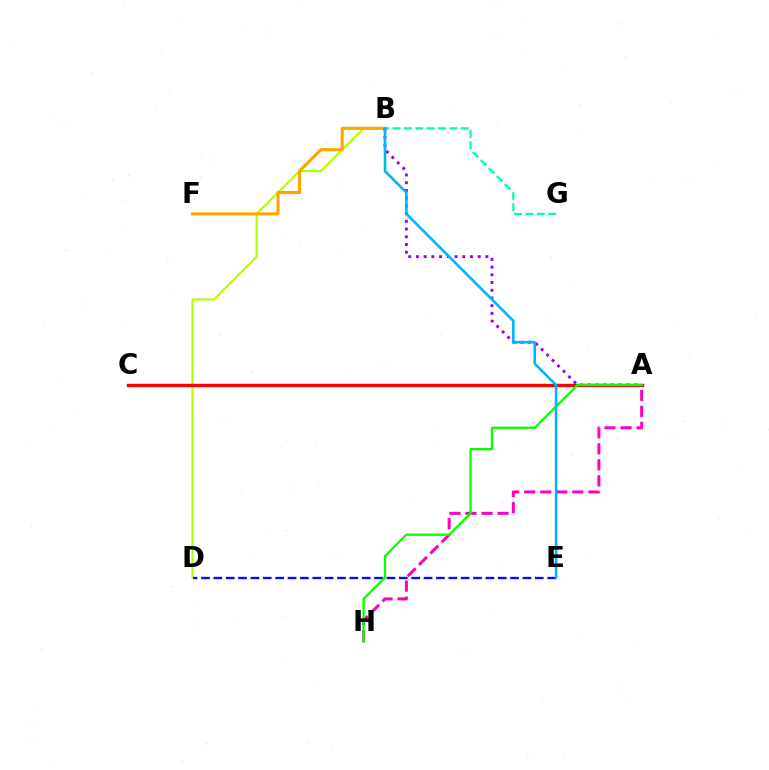{('B', 'D'): [{'color': '#b3ff00', 'line_style': 'solid', 'thickness': 1.56}], ('D', 'E'): [{'color': '#0010ff', 'line_style': 'dashed', 'thickness': 1.68}], ('B', 'F'): [{'color': '#ffa500', 'line_style': 'solid', 'thickness': 2.24}], ('A', 'H'): [{'color': '#ff00bd', 'line_style': 'dashed', 'thickness': 2.18}, {'color': '#08ff00', 'line_style': 'solid', 'thickness': 1.67}], ('A', 'C'): [{'color': '#ff0000', 'line_style': 'solid', 'thickness': 2.43}], ('A', 'B'): [{'color': '#9b00ff', 'line_style': 'dotted', 'thickness': 2.1}], ('B', 'G'): [{'color': '#00ff9d', 'line_style': 'dashed', 'thickness': 1.55}], ('B', 'E'): [{'color': '#00b5ff', 'line_style': 'solid', 'thickness': 1.88}]}